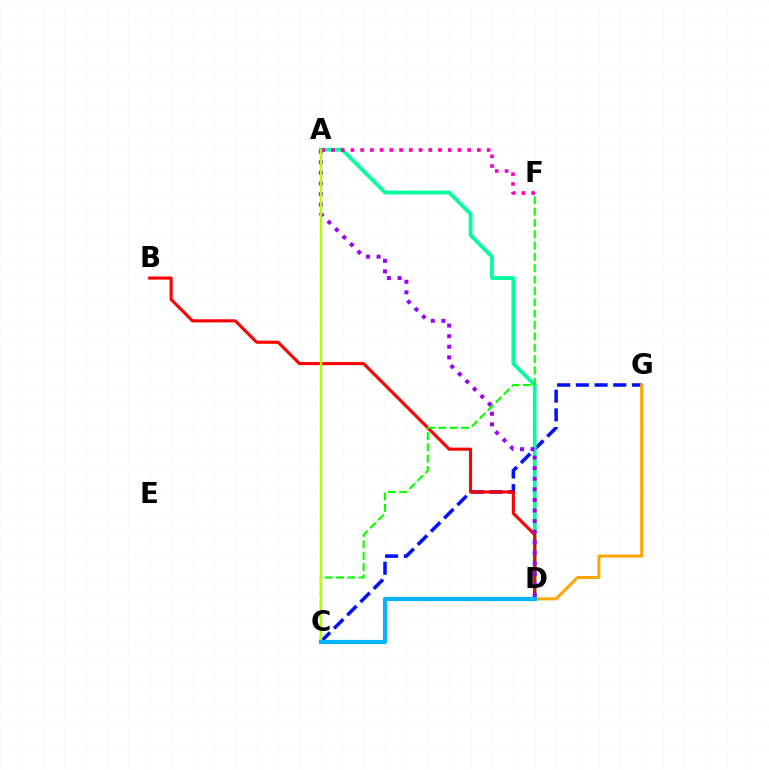{('C', 'G'): [{'color': '#0010ff', 'line_style': 'dashed', 'thickness': 2.54}], ('A', 'D'): [{'color': '#00ff9d', 'line_style': 'solid', 'thickness': 2.7}, {'color': '#9b00ff', 'line_style': 'dotted', 'thickness': 2.88}], ('B', 'D'): [{'color': '#ff0000', 'line_style': 'solid', 'thickness': 2.23}], ('D', 'G'): [{'color': '#ffa500', 'line_style': 'solid', 'thickness': 2.15}], ('C', 'F'): [{'color': '#08ff00', 'line_style': 'dashed', 'thickness': 1.54}], ('A', 'F'): [{'color': '#ff00bd', 'line_style': 'dotted', 'thickness': 2.64}], ('A', 'C'): [{'color': '#b3ff00', 'line_style': 'solid', 'thickness': 1.72}], ('C', 'D'): [{'color': '#00b5ff', 'line_style': 'solid', 'thickness': 2.99}]}